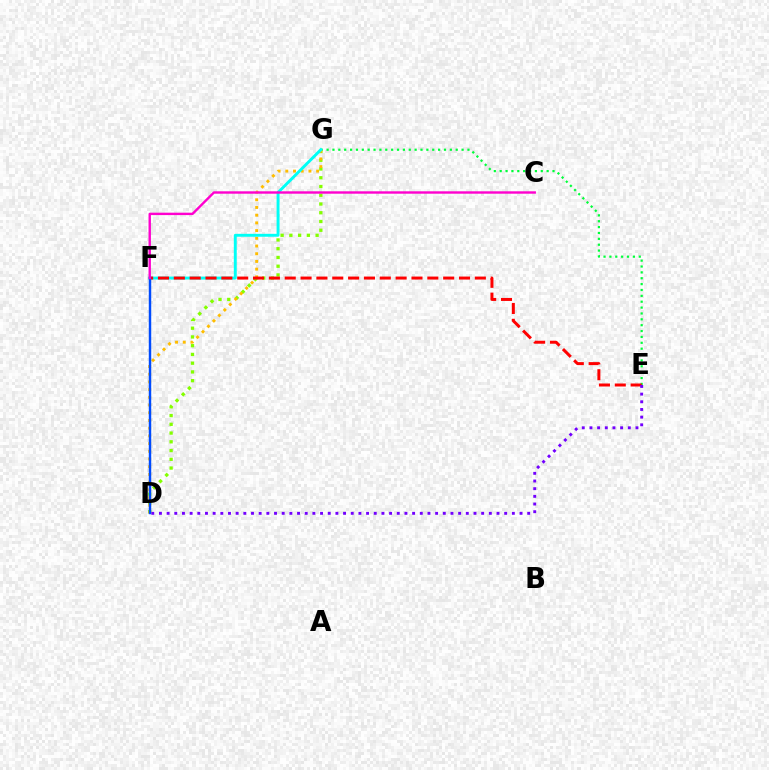{('E', 'G'): [{'color': '#00ff39', 'line_style': 'dotted', 'thickness': 1.59}], ('D', 'G'): [{'color': '#84ff00', 'line_style': 'dotted', 'thickness': 2.38}, {'color': '#ffbd00', 'line_style': 'dotted', 'thickness': 2.09}], ('F', 'G'): [{'color': '#00fff6', 'line_style': 'solid', 'thickness': 2.11}], ('E', 'F'): [{'color': '#ff0000', 'line_style': 'dashed', 'thickness': 2.15}], ('D', 'F'): [{'color': '#004bff', 'line_style': 'solid', 'thickness': 1.76}], ('C', 'F'): [{'color': '#ff00cf', 'line_style': 'solid', 'thickness': 1.73}], ('D', 'E'): [{'color': '#7200ff', 'line_style': 'dotted', 'thickness': 2.08}]}